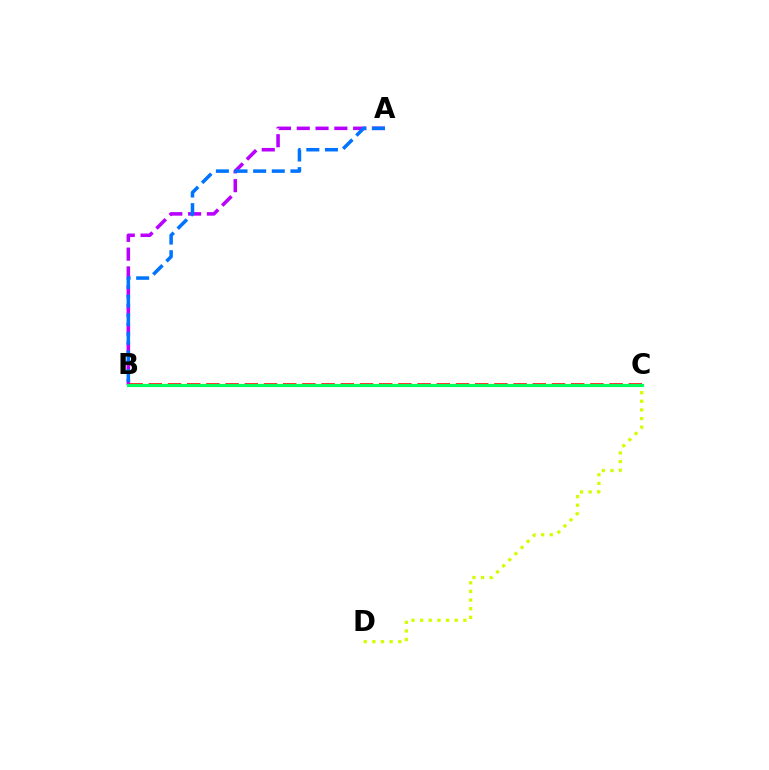{('A', 'B'): [{'color': '#b900ff', 'line_style': 'dashed', 'thickness': 2.55}, {'color': '#0074ff', 'line_style': 'dashed', 'thickness': 2.53}], ('C', 'D'): [{'color': '#d1ff00', 'line_style': 'dotted', 'thickness': 2.35}], ('B', 'C'): [{'color': '#ff0000', 'line_style': 'dashed', 'thickness': 2.61}, {'color': '#00ff5c', 'line_style': 'solid', 'thickness': 2.29}]}